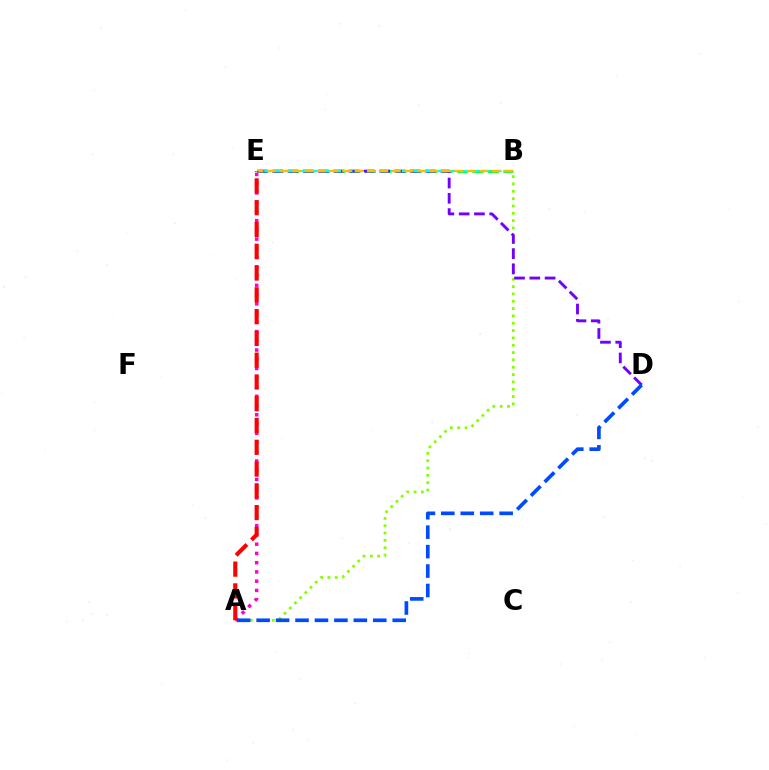{('A', 'B'): [{'color': '#84ff00', 'line_style': 'dotted', 'thickness': 1.99}], ('B', 'E'): [{'color': '#00ff39', 'line_style': 'dashed', 'thickness': 2.09}, {'color': '#00fff6', 'line_style': 'dashed', 'thickness': 1.56}, {'color': '#ffbd00', 'line_style': 'dashed', 'thickness': 1.69}], ('D', 'E'): [{'color': '#7200ff', 'line_style': 'dashed', 'thickness': 2.08}], ('A', 'E'): [{'color': '#ff00cf', 'line_style': 'dotted', 'thickness': 2.51}, {'color': '#ff0000', 'line_style': 'dashed', 'thickness': 2.96}], ('A', 'D'): [{'color': '#004bff', 'line_style': 'dashed', 'thickness': 2.64}]}